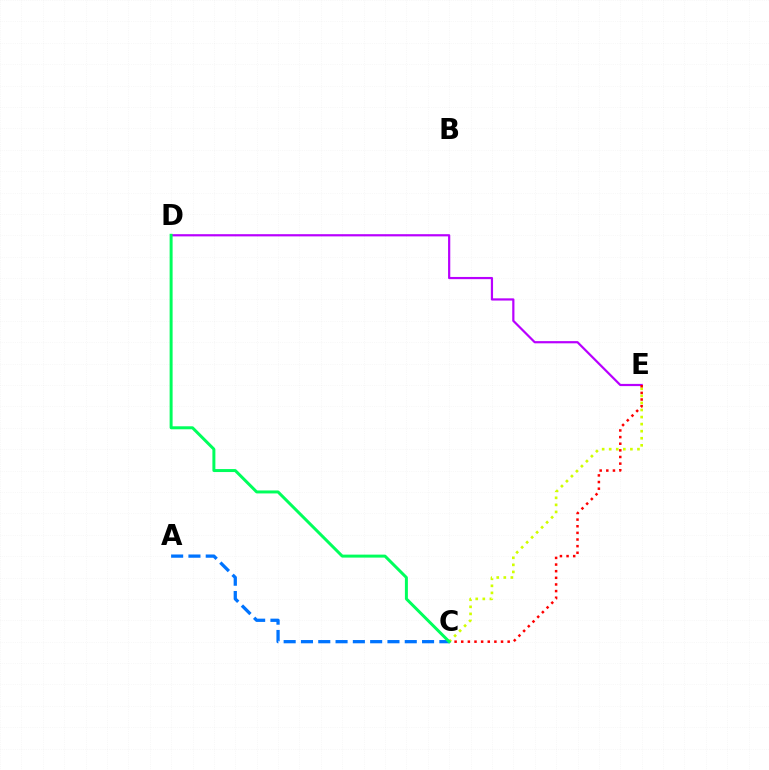{('D', 'E'): [{'color': '#b900ff', 'line_style': 'solid', 'thickness': 1.59}], ('A', 'C'): [{'color': '#0074ff', 'line_style': 'dashed', 'thickness': 2.35}], ('C', 'E'): [{'color': '#d1ff00', 'line_style': 'dotted', 'thickness': 1.92}, {'color': '#ff0000', 'line_style': 'dotted', 'thickness': 1.8}], ('C', 'D'): [{'color': '#00ff5c', 'line_style': 'solid', 'thickness': 2.15}]}